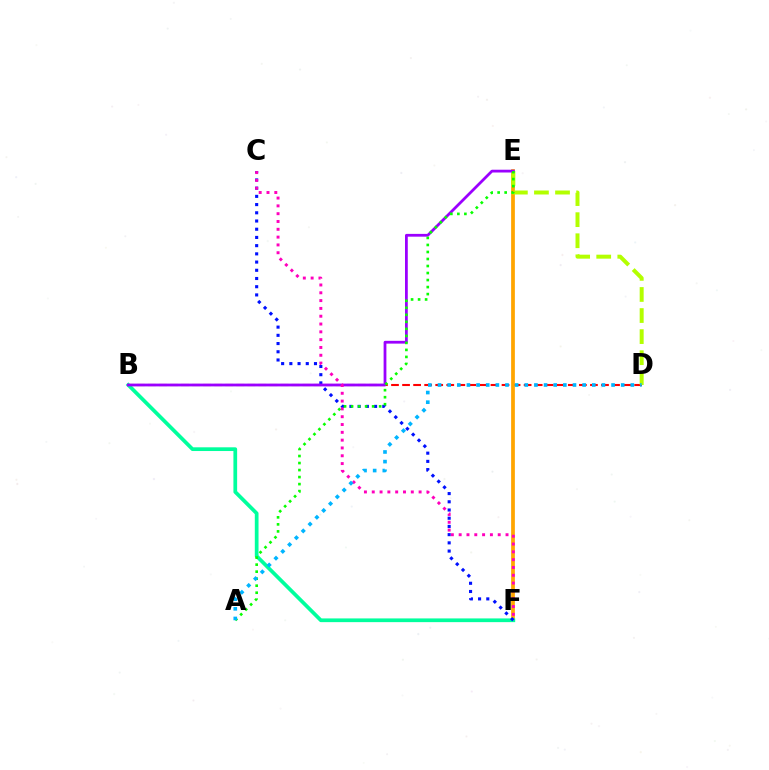{('B', 'D'): [{'color': '#ff0000', 'line_style': 'dashed', 'thickness': 1.5}], ('E', 'F'): [{'color': '#ffa500', 'line_style': 'solid', 'thickness': 2.7}], ('B', 'F'): [{'color': '#00ff9d', 'line_style': 'solid', 'thickness': 2.68}], ('D', 'E'): [{'color': '#b3ff00', 'line_style': 'dashed', 'thickness': 2.86}], ('C', 'F'): [{'color': '#0010ff', 'line_style': 'dotted', 'thickness': 2.23}, {'color': '#ff00bd', 'line_style': 'dotted', 'thickness': 2.12}], ('B', 'E'): [{'color': '#9b00ff', 'line_style': 'solid', 'thickness': 2.0}], ('A', 'E'): [{'color': '#08ff00', 'line_style': 'dotted', 'thickness': 1.91}], ('A', 'D'): [{'color': '#00b5ff', 'line_style': 'dotted', 'thickness': 2.62}]}